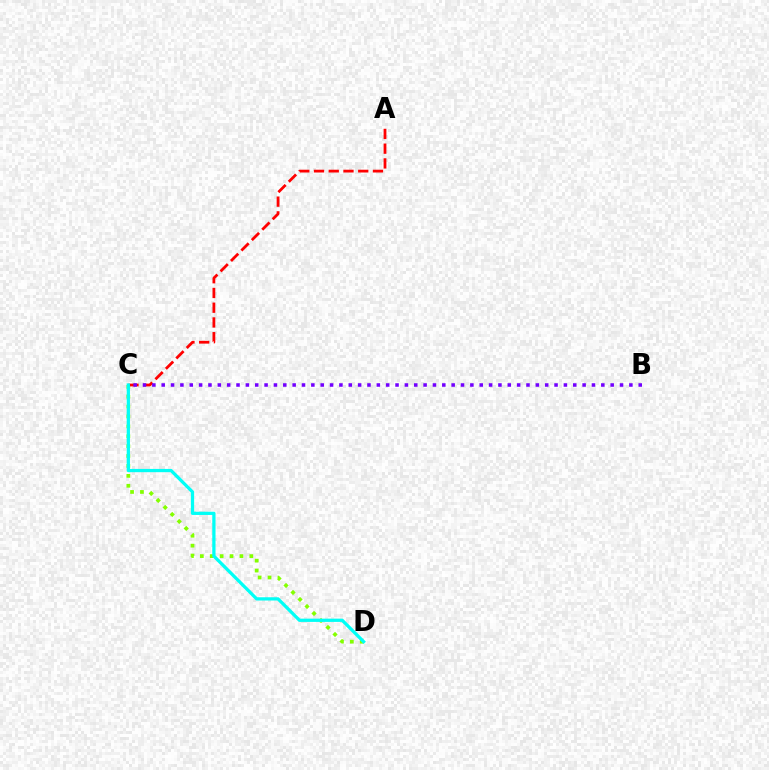{('C', 'D'): [{'color': '#84ff00', 'line_style': 'dotted', 'thickness': 2.69}, {'color': '#00fff6', 'line_style': 'solid', 'thickness': 2.34}], ('A', 'C'): [{'color': '#ff0000', 'line_style': 'dashed', 'thickness': 2.0}], ('B', 'C'): [{'color': '#7200ff', 'line_style': 'dotted', 'thickness': 2.54}]}